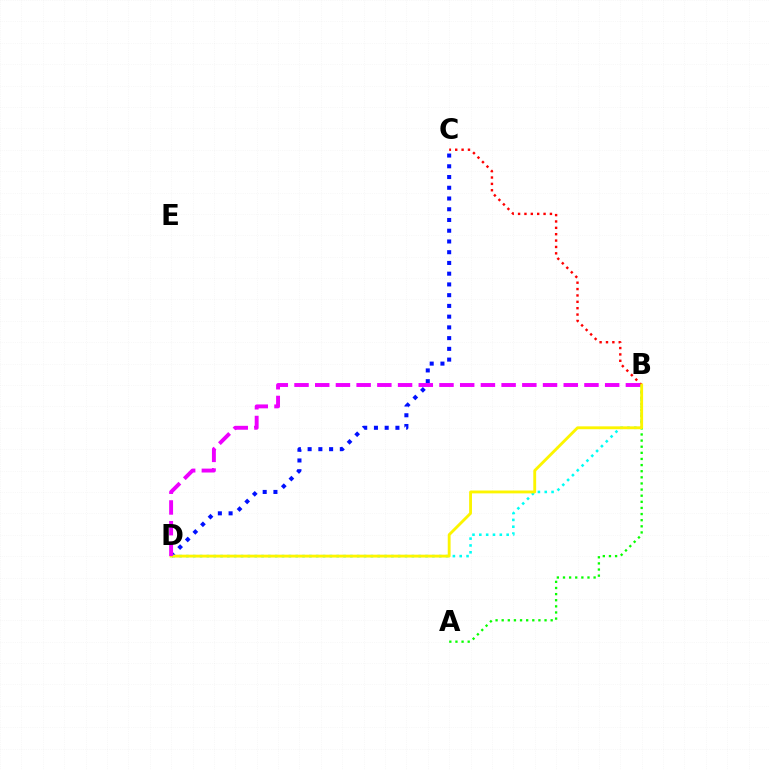{('C', 'D'): [{'color': '#0010ff', 'line_style': 'dotted', 'thickness': 2.92}], ('B', 'C'): [{'color': '#ff0000', 'line_style': 'dotted', 'thickness': 1.73}], ('B', 'D'): [{'color': '#00fff6', 'line_style': 'dotted', 'thickness': 1.86}, {'color': '#fcf500', 'line_style': 'solid', 'thickness': 2.06}, {'color': '#ee00ff', 'line_style': 'dashed', 'thickness': 2.81}], ('A', 'B'): [{'color': '#08ff00', 'line_style': 'dotted', 'thickness': 1.66}]}